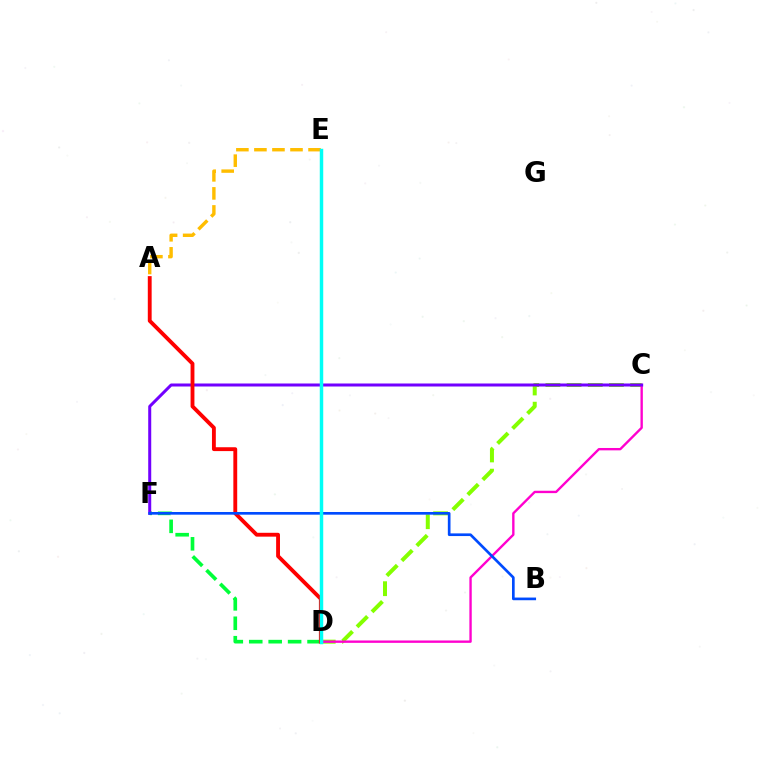{('D', 'F'): [{'color': '#00ff39', 'line_style': 'dashed', 'thickness': 2.64}], ('C', 'D'): [{'color': '#84ff00', 'line_style': 'dashed', 'thickness': 2.88}, {'color': '#ff00cf', 'line_style': 'solid', 'thickness': 1.71}], ('A', 'E'): [{'color': '#ffbd00', 'line_style': 'dashed', 'thickness': 2.45}], ('C', 'F'): [{'color': '#7200ff', 'line_style': 'solid', 'thickness': 2.17}], ('A', 'D'): [{'color': '#ff0000', 'line_style': 'solid', 'thickness': 2.78}], ('B', 'F'): [{'color': '#004bff', 'line_style': 'solid', 'thickness': 1.92}], ('D', 'E'): [{'color': '#00fff6', 'line_style': 'solid', 'thickness': 2.49}]}